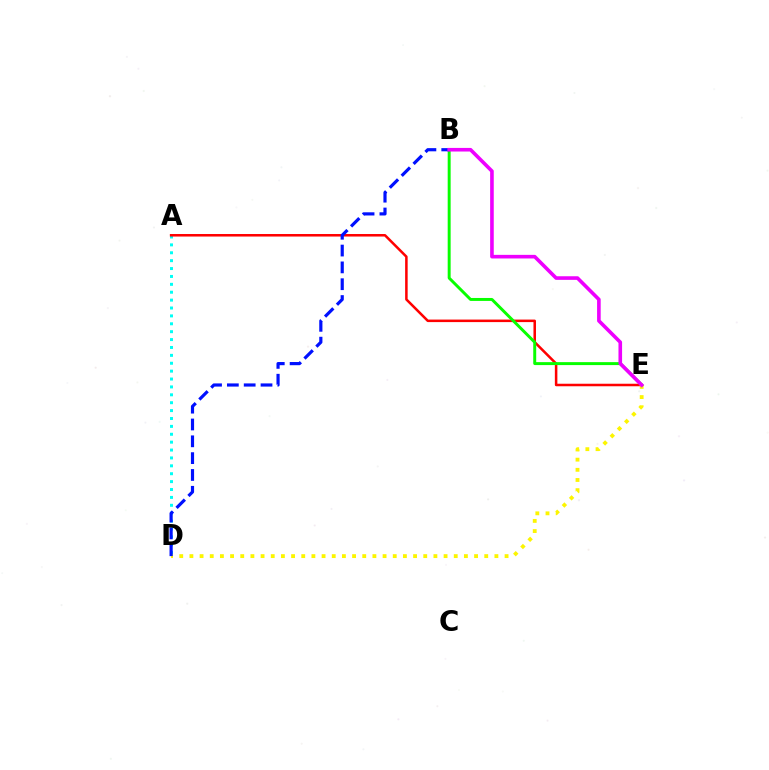{('A', 'D'): [{'color': '#00fff6', 'line_style': 'dotted', 'thickness': 2.14}], ('A', 'E'): [{'color': '#ff0000', 'line_style': 'solid', 'thickness': 1.82}], ('D', 'E'): [{'color': '#fcf500', 'line_style': 'dotted', 'thickness': 2.76}], ('B', 'E'): [{'color': '#08ff00', 'line_style': 'solid', 'thickness': 2.13}, {'color': '#ee00ff', 'line_style': 'solid', 'thickness': 2.6}], ('B', 'D'): [{'color': '#0010ff', 'line_style': 'dashed', 'thickness': 2.29}]}